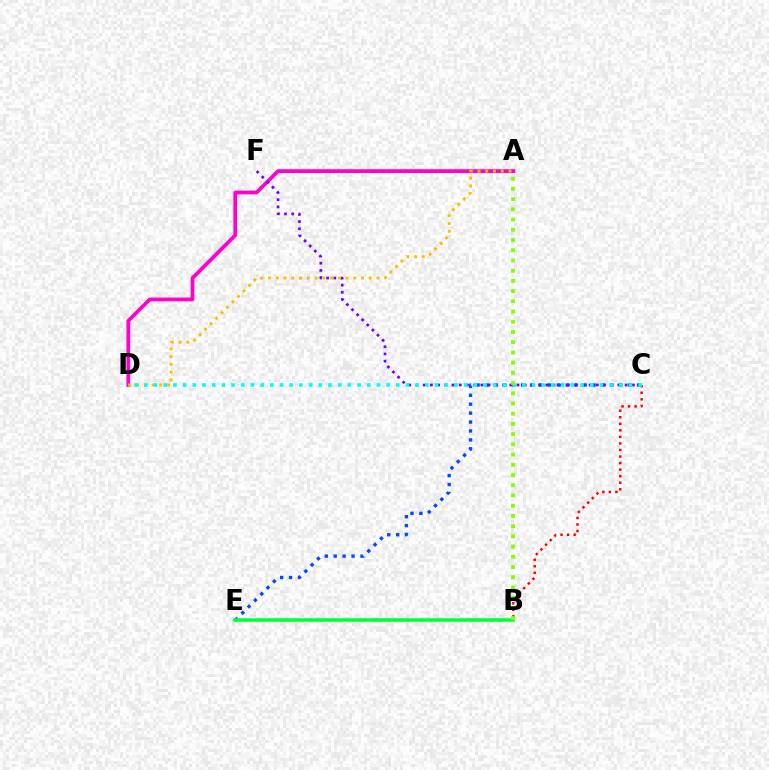{('A', 'D'): [{'color': '#ff00cf', 'line_style': 'solid', 'thickness': 2.71}, {'color': '#ffbd00', 'line_style': 'dotted', 'thickness': 2.1}], ('B', 'C'): [{'color': '#ff0000', 'line_style': 'dotted', 'thickness': 1.78}], ('C', 'E'): [{'color': '#004bff', 'line_style': 'dotted', 'thickness': 2.42}], ('C', 'F'): [{'color': '#7200ff', 'line_style': 'dotted', 'thickness': 1.96}], ('C', 'D'): [{'color': '#00fff6', 'line_style': 'dotted', 'thickness': 2.63}], ('B', 'E'): [{'color': '#00ff39', 'line_style': 'solid', 'thickness': 2.56}], ('A', 'B'): [{'color': '#84ff00', 'line_style': 'dotted', 'thickness': 2.78}]}